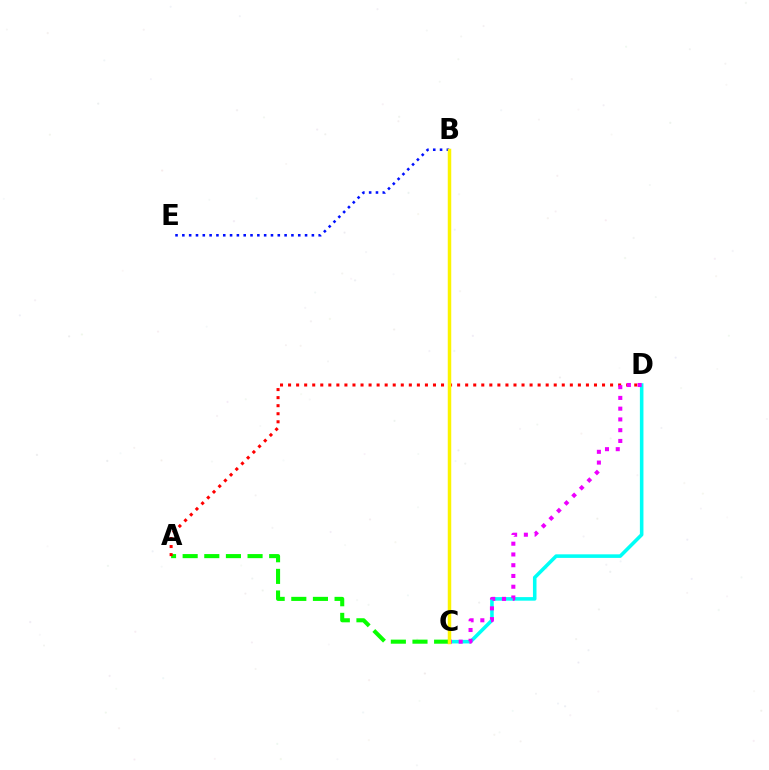{('C', 'D'): [{'color': '#00fff6', 'line_style': 'solid', 'thickness': 2.57}, {'color': '#ee00ff', 'line_style': 'dotted', 'thickness': 2.92}], ('A', 'C'): [{'color': '#08ff00', 'line_style': 'dashed', 'thickness': 2.94}], ('A', 'D'): [{'color': '#ff0000', 'line_style': 'dotted', 'thickness': 2.19}], ('B', 'E'): [{'color': '#0010ff', 'line_style': 'dotted', 'thickness': 1.85}], ('B', 'C'): [{'color': '#fcf500', 'line_style': 'solid', 'thickness': 2.51}]}